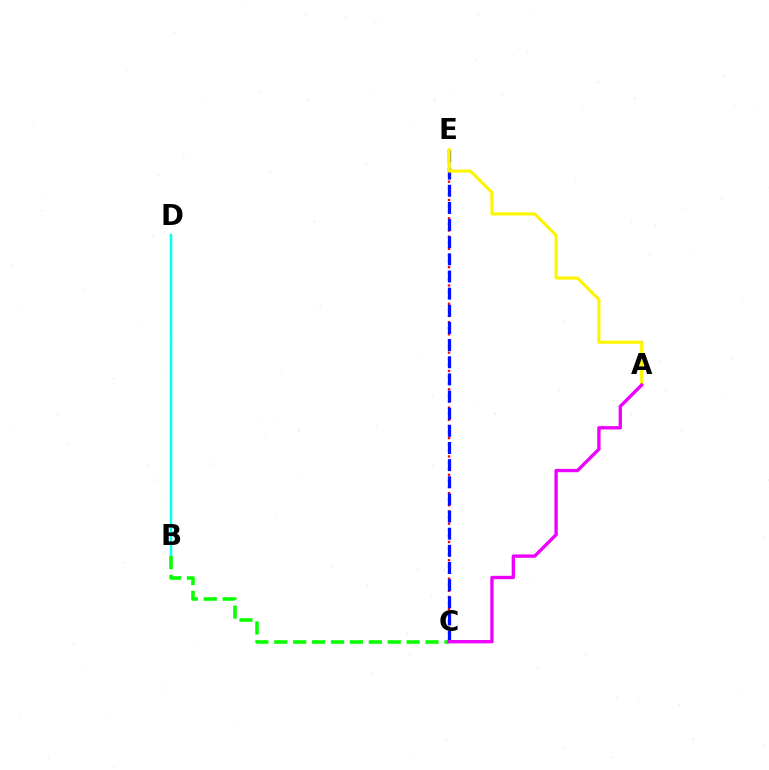{('C', 'E'): [{'color': '#ff0000', 'line_style': 'dotted', 'thickness': 1.66}, {'color': '#0010ff', 'line_style': 'dashed', 'thickness': 2.33}], ('B', 'D'): [{'color': '#00fff6', 'line_style': 'solid', 'thickness': 1.79}], ('A', 'E'): [{'color': '#fcf500', 'line_style': 'solid', 'thickness': 2.24}], ('B', 'C'): [{'color': '#08ff00', 'line_style': 'dashed', 'thickness': 2.57}], ('A', 'C'): [{'color': '#ee00ff', 'line_style': 'solid', 'thickness': 2.41}]}